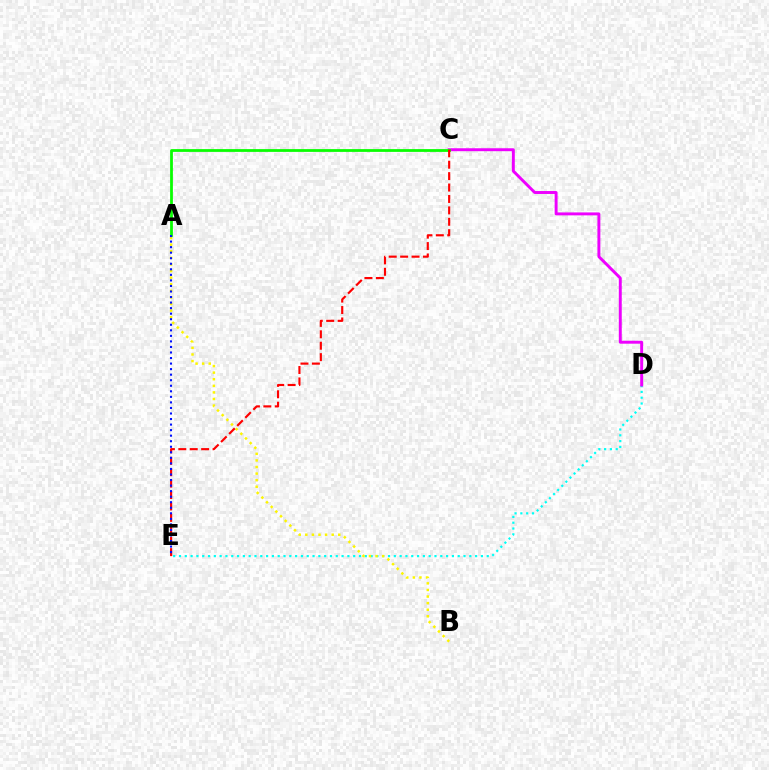{('D', 'E'): [{'color': '#00fff6', 'line_style': 'dotted', 'thickness': 1.58}], ('C', 'D'): [{'color': '#ee00ff', 'line_style': 'solid', 'thickness': 2.11}], ('A', 'C'): [{'color': '#08ff00', 'line_style': 'solid', 'thickness': 2.0}], ('A', 'B'): [{'color': '#fcf500', 'line_style': 'dotted', 'thickness': 1.79}], ('C', 'E'): [{'color': '#ff0000', 'line_style': 'dashed', 'thickness': 1.55}], ('A', 'E'): [{'color': '#0010ff', 'line_style': 'dotted', 'thickness': 1.51}]}